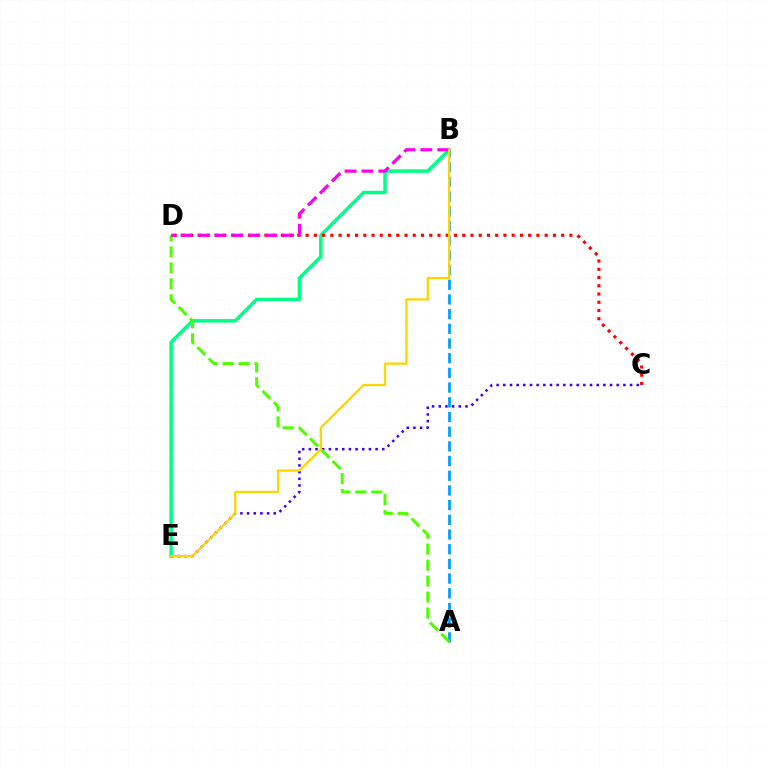{('A', 'B'): [{'color': '#009eff', 'line_style': 'dashed', 'thickness': 2.0}], ('C', 'E'): [{'color': '#3700ff', 'line_style': 'dotted', 'thickness': 1.81}], ('B', 'E'): [{'color': '#00ff86', 'line_style': 'solid', 'thickness': 2.51}, {'color': '#ffd500', 'line_style': 'solid', 'thickness': 1.64}], ('C', 'D'): [{'color': '#ff0000', 'line_style': 'dotted', 'thickness': 2.24}], ('A', 'D'): [{'color': '#4fff00', 'line_style': 'dashed', 'thickness': 2.17}], ('B', 'D'): [{'color': '#ff00ed', 'line_style': 'dashed', 'thickness': 2.3}]}